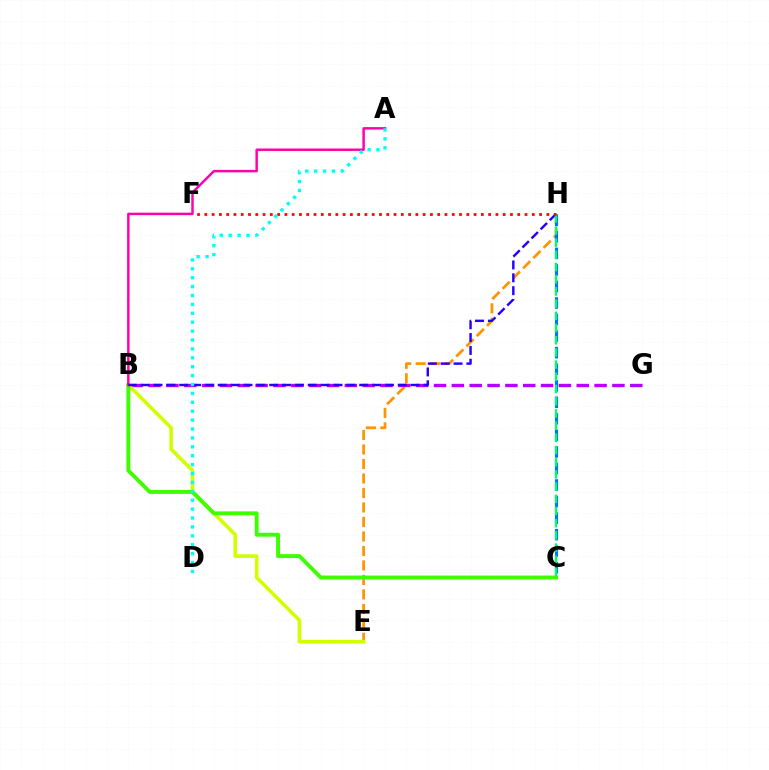{('E', 'H'): [{'color': '#ff9400', 'line_style': 'dashed', 'thickness': 1.97}], ('B', 'G'): [{'color': '#b900ff', 'line_style': 'dashed', 'thickness': 2.42}], ('B', 'E'): [{'color': '#d1ff00', 'line_style': 'solid', 'thickness': 2.6}], ('B', 'C'): [{'color': '#3dff00', 'line_style': 'solid', 'thickness': 2.8}], ('A', 'B'): [{'color': '#ff00ac', 'line_style': 'solid', 'thickness': 1.78}], ('B', 'H'): [{'color': '#2500ff', 'line_style': 'dashed', 'thickness': 1.75}], ('C', 'H'): [{'color': '#0074ff', 'line_style': 'dashed', 'thickness': 2.25}, {'color': '#00ff5c', 'line_style': 'dashed', 'thickness': 1.66}], ('F', 'H'): [{'color': '#ff0000', 'line_style': 'dotted', 'thickness': 1.98}], ('A', 'D'): [{'color': '#00fff6', 'line_style': 'dotted', 'thickness': 2.42}]}